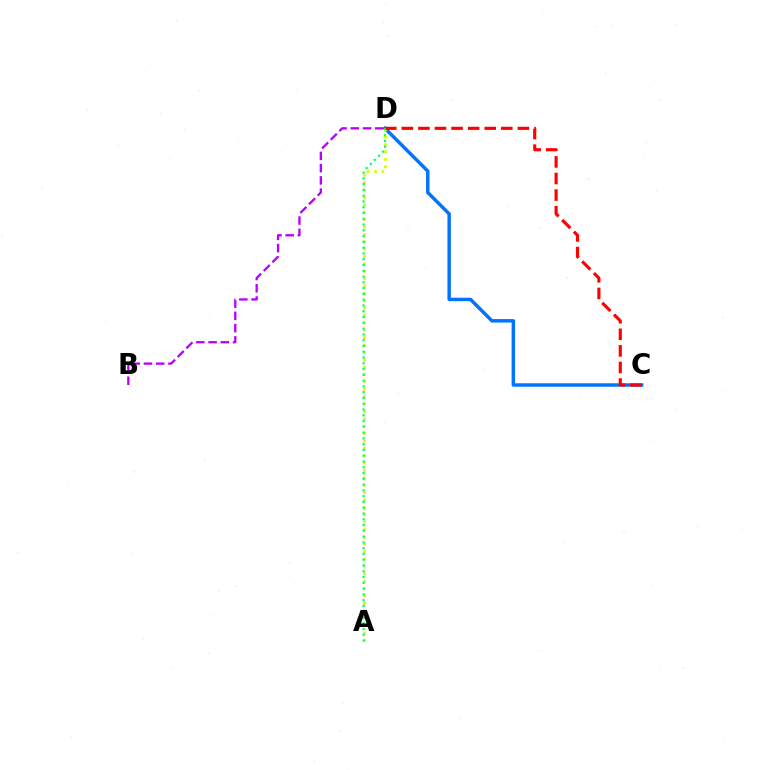{('C', 'D'): [{'color': '#0074ff', 'line_style': 'solid', 'thickness': 2.49}, {'color': '#ff0000', 'line_style': 'dashed', 'thickness': 2.25}], ('A', 'D'): [{'color': '#d1ff00', 'line_style': 'dotted', 'thickness': 2.0}, {'color': '#00ff5c', 'line_style': 'dotted', 'thickness': 1.57}], ('B', 'D'): [{'color': '#b900ff', 'line_style': 'dashed', 'thickness': 1.66}]}